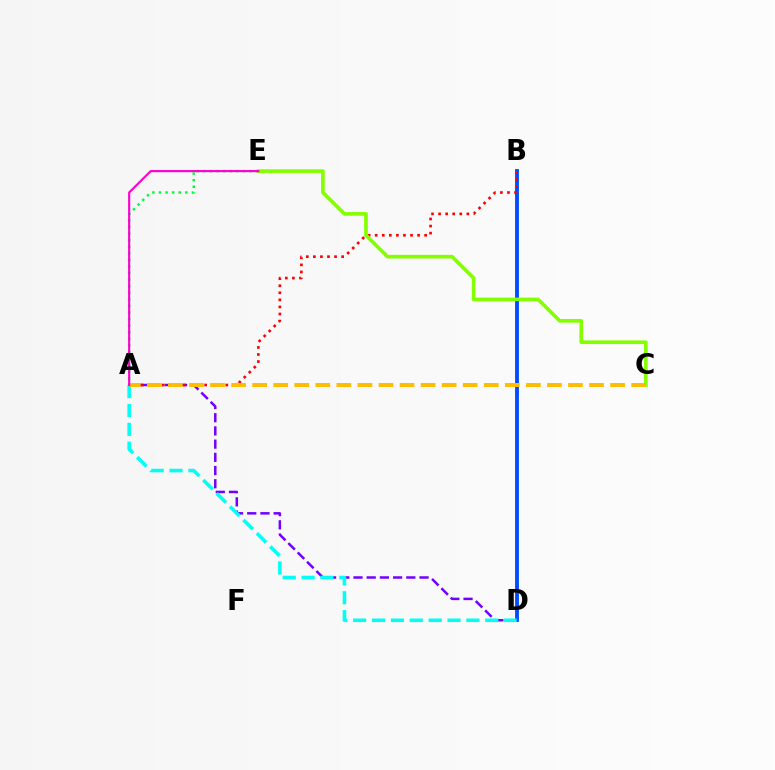{('A', 'D'): [{'color': '#7200ff', 'line_style': 'dashed', 'thickness': 1.79}, {'color': '#00fff6', 'line_style': 'dashed', 'thickness': 2.56}], ('A', 'E'): [{'color': '#00ff39', 'line_style': 'dotted', 'thickness': 1.79}, {'color': '#ff00cf', 'line_style': 'solid', 'thickness': 1.55}], ('B', 'D'): [{'color': '#004bff', 'line_style': 'solid', 'thickness': 2.77}], ('A', 'B'): [{'color': '#ff0000', 'line_style': 'dotted', 'thickness': 1.92}], ('C', 'E'): [{'color': '#84ff00', 'line_style': 'solid', 'thickness': 2.62}], ('A', 'C'): [{'color': '#ffbd00', 'line_style': 'dashed', 'thickness': 2.86}]}